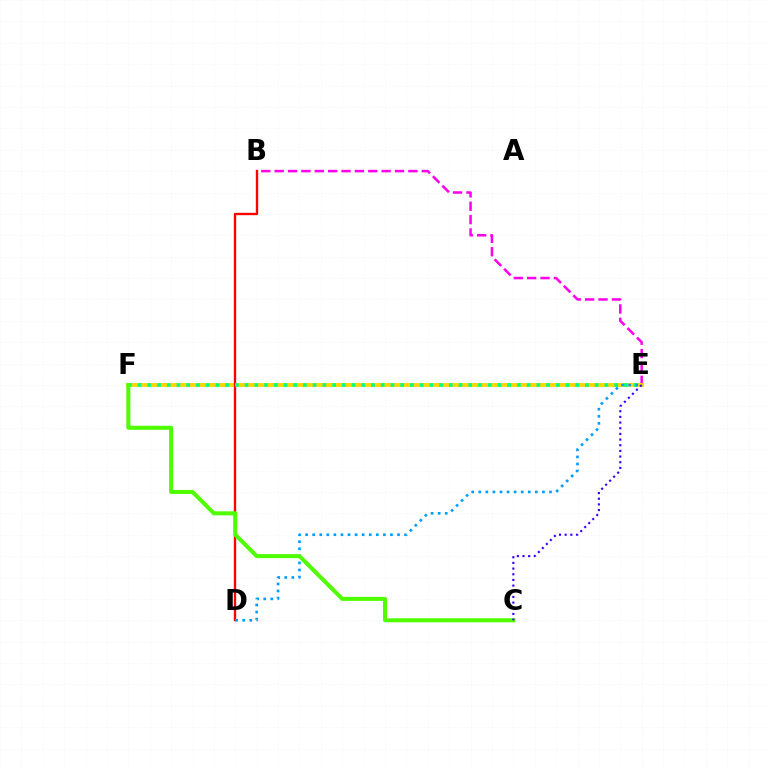{('B', 'E'): [{'color': '#ff00ed', 'line_style': 'dashed', 'thickness': 1.82}], ('E', 'F'): [{'color': '#ffd500', 'line_style': 'solid', 'thickness': 2.77}, {'color': '#00ff86', 'line_style': 'dotted', 'thickness': 2.64}], ('B', 'D'): [{'color': '#ff0000', 'line_style': 'solid', 'thickness': 1.7}], ('D', 'E'): [{'color': '#009eff', 'line_style': 'dotted', 'thickness': 1.92}], ('C', 'F'): [{'color': '#4fff00', 'line_style': 'solid', 'thickness': 2.89}], ('C', 'E'): [{'color': '#3700ff', 'line_style': 'dotted', 'thickness': 1.54}]}